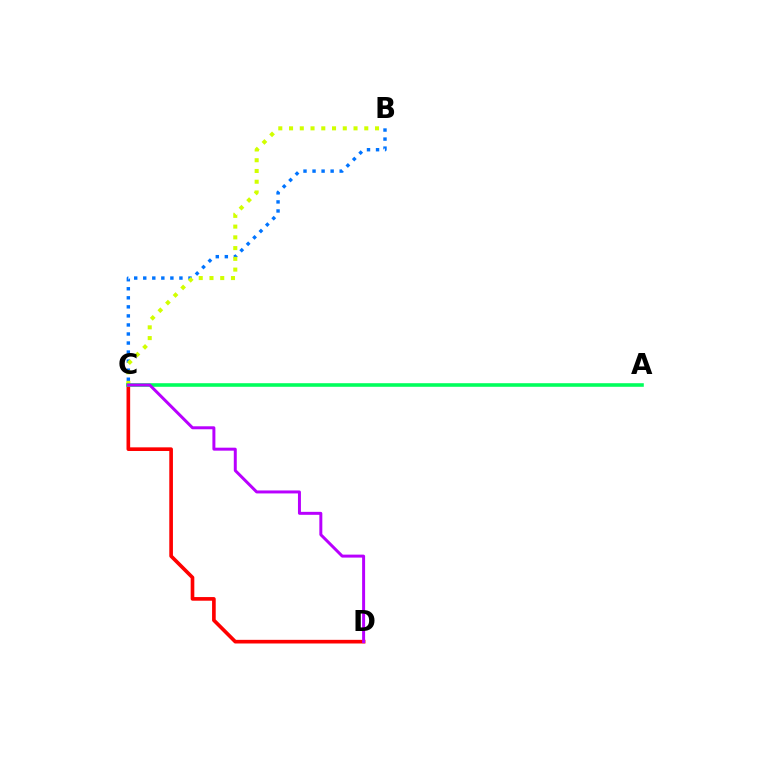{('B', 'C'): [{'color': '#0074ff', 'line_style': 'dotted', 'thickness': 2.46}, {'color': '#d1ff00', 'line_style': 'dotted', 'thickness': 2.92}], ('C', 'D'): [{'color': '#ff0000', 'line_style': 'solid', 'thickness': 2.62}, {'color': '#b900ff', 'line_style': 'solid', 'thickness': 2.14}], ('A', 'C'): [{'color': '#00ff5c', 'line_style': 'solid', 'thickness': 2.58}]}